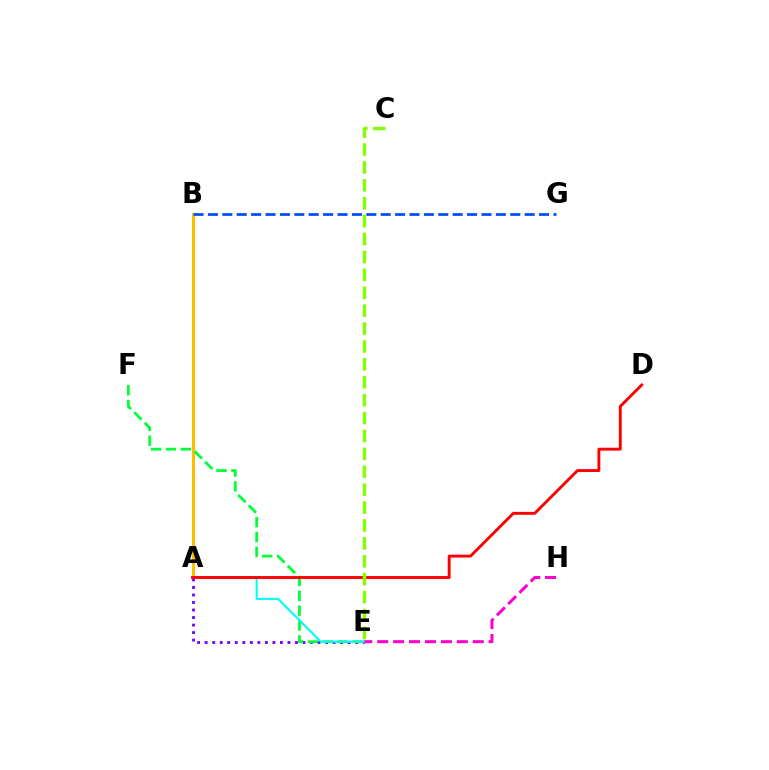{('E', 'H'): [{'color': '#ff00cf', 'line_style': 'dashed', 'thickness': 2.16}], ('A', 'B'): [{'color': '#ffbd00', 'line_style': 'solid', 'thickness': 2.18}], ('A', 'E'): [{'color': '#7200ff', 'line_style': 'dotted', 'thickness': 2.04}, {'color': '#00fff6', 'line_style': 'solid', 'thickness': 1.52}], ('E', 'F'): [{'color': '#00ff39', 'line_style': 'dashed', 'thickness': 2.02}], ('A', 'D'): [{'color': '#ff0000', 'line_style': 'solid', 'thickness': 2.08}], ('B', 'G'): [{'color': '#004bff', 'line_style': 'dashed', 'thickness': 1.96}], ('C', 'E'): [{'color': '#84ff00', 'line_style': 'dashed', 'thickness': 2.43}]}